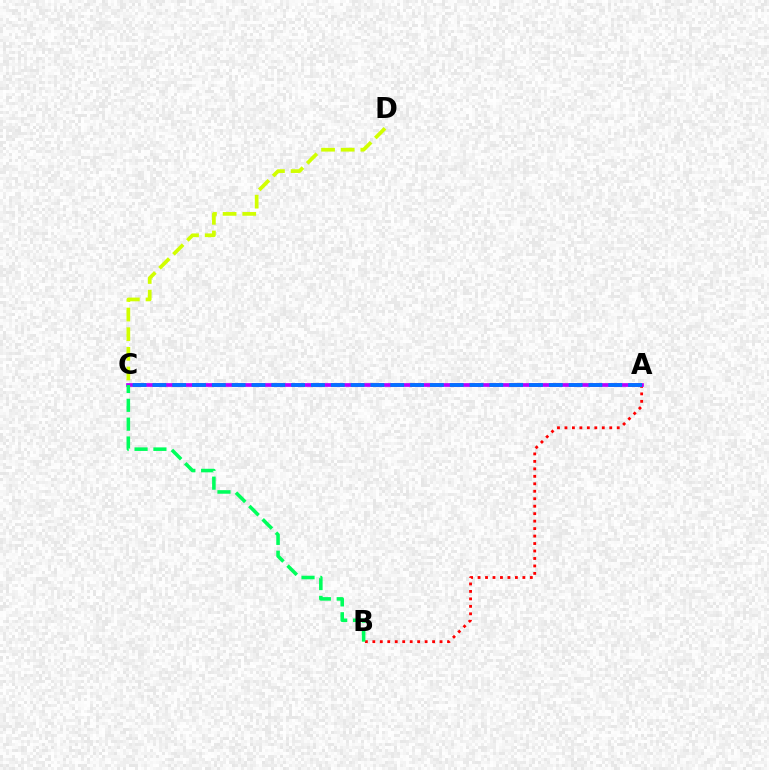{('C', 'D'): [{'color': '#d1ff00', 'line_style': 'dashed', 'thickness': 2.67}], ('A', 'B'): [{'color': '#ff0000', 'line_style': 'dotted', 'thickness': 2.03}], ('A', 'C'): [{'color': '#b900ff', 'line_style': 'solid', 'thickness': 2.67}, {'color': '#0074ff', 'line_style': 'dashed', 'thickness': 2.69}], ('B', 'C'): [{'color': '#00ff5c', 'line_style': 'dashed', 'thickness': 2.56}]}